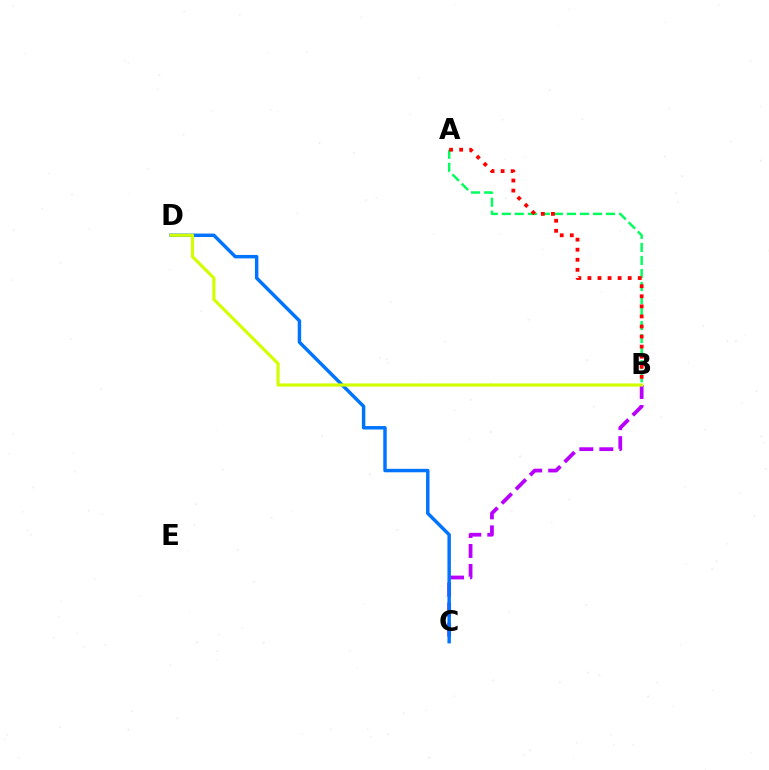{('A', 'B'): [{'color': '#00ff5c', 'line_style': 'dashed', 'thickness': 1.77}, {'color': '#ff0000', 'line_style': 'dotted', 'thickness': 2.74}], ('B', 'C'): [{'color': '#b900ff', 'line_style': 'dashed', 'thickness': 2.72}], ('C', 'D'): [{'color': '#0074ff', 'line_style': 'solid', 'thickness': 2.48}], ('B', 'D'): [{'color': '#d1ff00', 'line_style': 'solid', 'thickness': 2.27}]}